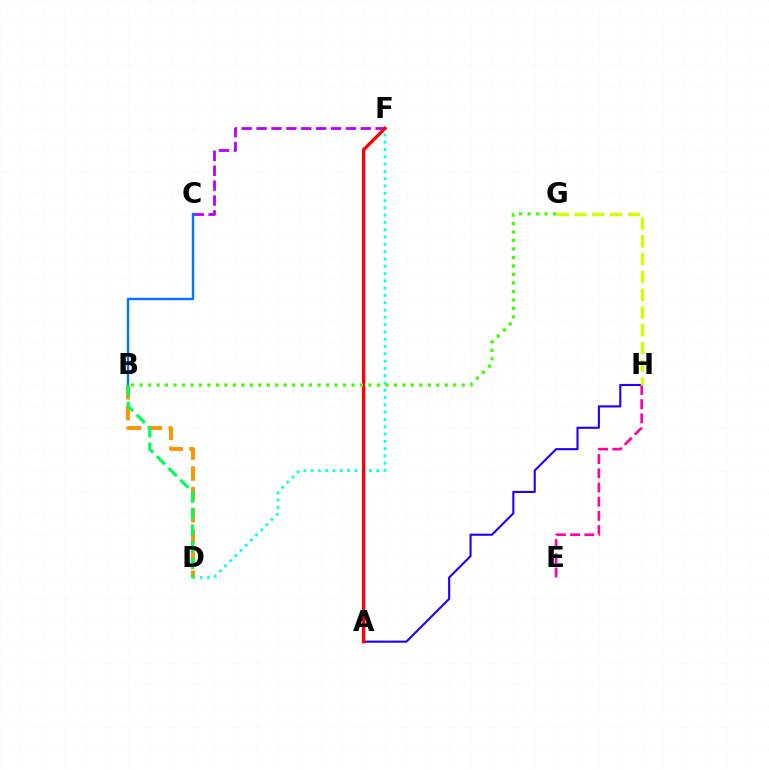{('A', 'H'): [{'color': '#2500ff', 'line_style': 'solid', 'thickness': 1.54}], ('C', 'F'): [{'color': '#b900ff', 'line_style': 'dashed', 'thickness': 2.02}], ('E', 'H'): [{'color': '#ff00ac', 'line_style': 'dashed', 'thickness': 1.93}], ('B', 'C'): [{'color': '#0074ff', 'line_style': 'solid', 'thickness': 1.73}], ('D', 'F'): [{'color': '#00fff6', 'line_style': 'dotted', 'thickness': 1.98}], ('A', 'F'): [{'color': '#ff0000', 'line_style': 'solid', 'thickness': 2.39}], ('B', 'D'): [{'color': '#ff9400', 'line_style': 'dashed', 'thickness': 2.84}, {'color': '#00ff5c', 'line_style': 'dashed', 'thickness': 2.26}], ('G', 'H'): [{'color': '#d1ff00', 'line_style': 'dashed', 'thickness': 2.42}], ('B', 'G'): [{'color': '#3dff00', 'line_style': 'dotted', 'thickness': 2.3}]}